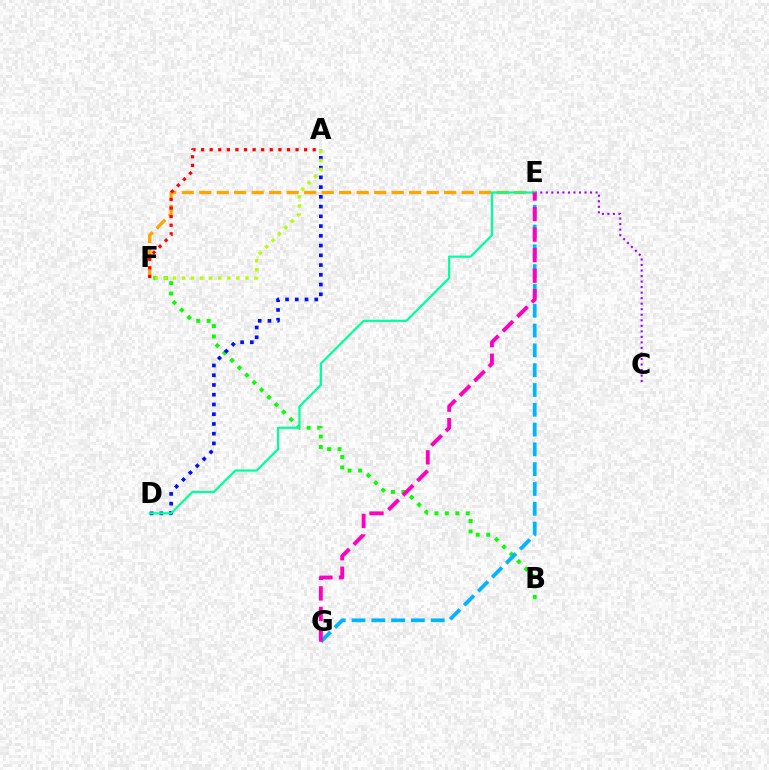{('C', 'E'): [{'color': '#9b00ff', 'line_style': 'dotted', 'thickness': 1.5}], ('B', 'F'): [{'color': '#08ff00', 'line_style': 'dotted', 'thickness': 2.84}], ('E', 'F'): [{'color': '#ffa500', 'line_style': 'dashed', 'thickness': 2.38}], ('A', 'D'): [{'color': '#0010ff', 'line_style': 'dotted', 'thickness': 2.65}], ('D', 'E'): [{'color': '#00ff9d', 'line_style': 'solid', 'thickness': 1.6}], ('E', 'G'): [{'color': '#00b5ff', 'line_style': 'dashed', 'thickness': 2.69}, {'color': '#ff00bd', 'line_style': 'dashed', 'thickness': 2.79}], ('A', 'F'): [{'color': '#b3ff00', 'line_style': 'dotted', 'thickness': 2.46}, {'color': '#ff0000', 'line_style': 'dotted', 'thickness': 2.33}]}